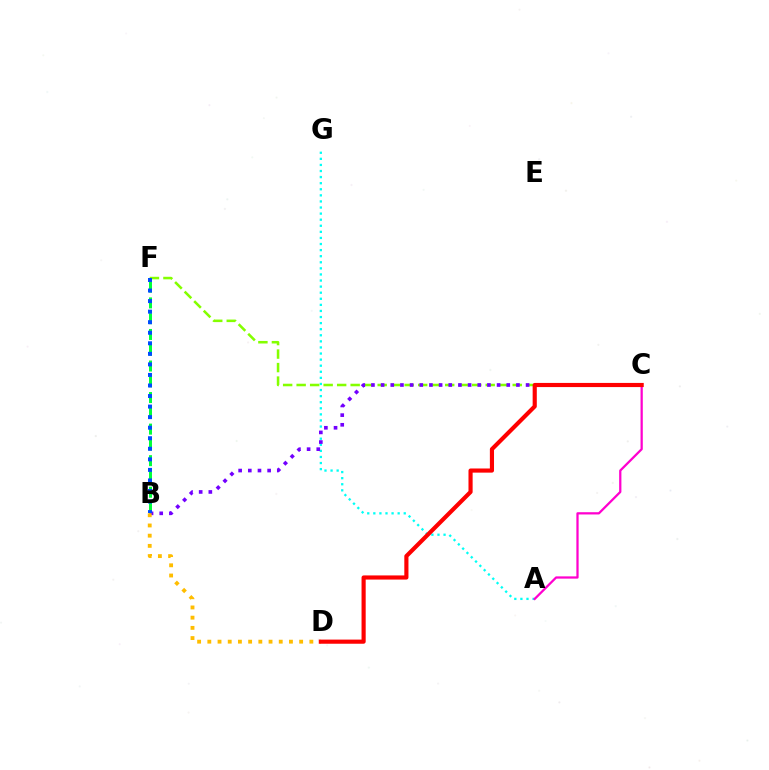{('A', 'G'): [{'color': '#00fff6', 'line_style': 'dotted', 'thickness': 1.65}], ('B', 'F'): [{'color': '#00ff39', 'line_style': 'dashed', 'thickness': 2.14}, {'color': '#004bff', 'line_style': 'dotted', 'thickness': 2.87}], ('C', 'F'): [{'color': '#84ff00', 'line_style': 'dashed', 'thickness': 1.83}], ('B', 'C'): [{'color': '#7200ff', 'line_style': 'dotted', 'thickness': 2.63}], ('A', 'C'): [{'color': '#ff00cf', 'line_style': 'solid', 'thickness': 1.62}], ('B', 'D'): [{'color': '#ffbd00', 'line_style': 'dotted', 'thickness': 2.77}], ('C', 'D'): [{'color': '#ff0000', 'line_style': 'solid', 'thickness': 2.98}]}